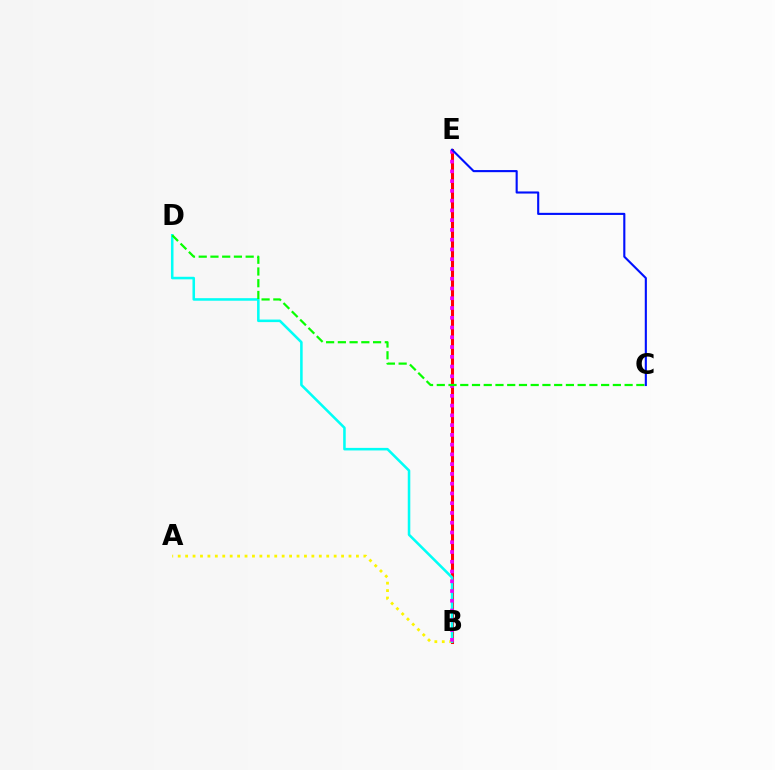{('B', 'E'): [{'color': '#ff0000', 'line_style': 'solid', 'thickness': 2.2}, {'color': '#ee00ff', 'line_style': 'dotted', 'thickness': 2.65}], ('A', 'B'): [{'color': '#fcf500', 'line_style': 'dotted', 'thickness': 2.02}], ('B', 'D'): [{'color': '#00fff6', 'line_style': 'solid', 'thickness': 1.84}], ('C', 'D'): [{'color': '#08ff00', 'line_style': 'dashed', 'thickness': 1.59}], ('C', 'E'): [{'color': '#0010ff', 'line_style': 'solid', 'thickness': 1.52}]}